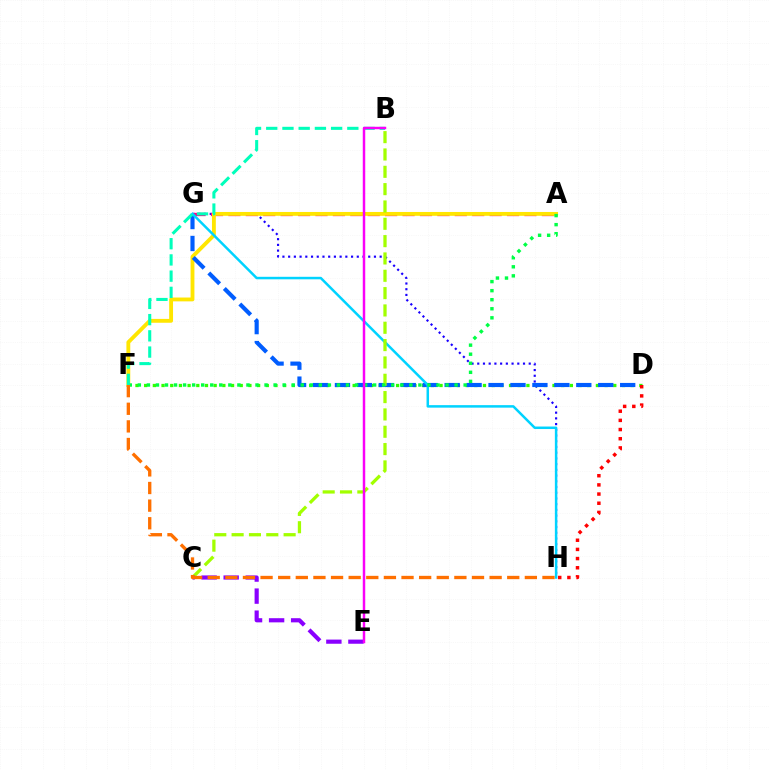{('G', 'H'): [{'color': '#1900ff', 'line_style': 'dotted', 'thickness': 1.55}, {'color': '#00d3ff', 'line_style': 'solid', 'thickness': 1.8}], ('A', 'G'): [{'color': '#ff0088', 'line_style': 'dashed', 'thickness': 2.37}], ('A', 'F'): [{'color': '#ffe600', 'line_style': 'solid', 'thickness': 2.77}, {'color': '#00ff45', 'line_style': 'dotted', 'thickness': 2.46}], ('D', 'F'): [{'color': '#31ff00', 'line_style': 'dotted', 'thickness': 2.36}], ('D', 'G'): [{'color': '#005dff', 'line_style': 'dashed', 'thickness': 2.98}], ('D', 'H'): [{'color': '#ff0000', 'line_style': 'dotted', 'thickness': 2.49}], ('B', 'C'): [{'color': '#a2ff00', 'line_style': 'dashed', 'thickness': 2.35}], ('C', 'E'): [{'color': '#8a00ff', 'line_style': 'dashed', 'thickness': 2.99}], ('F', 'H'): [{'color': '#ff7000', 'line_style': 'dashed', 'thickness': 2.39}], ('B', 'F'): [{'color': '#00ffbb', 'line_style': 'dashed', 'thickness': 2.2}], ('B', 'E'): [{'color': '#fa00f9', 'line_style': 'solid', 'thickness': 1.77}]}